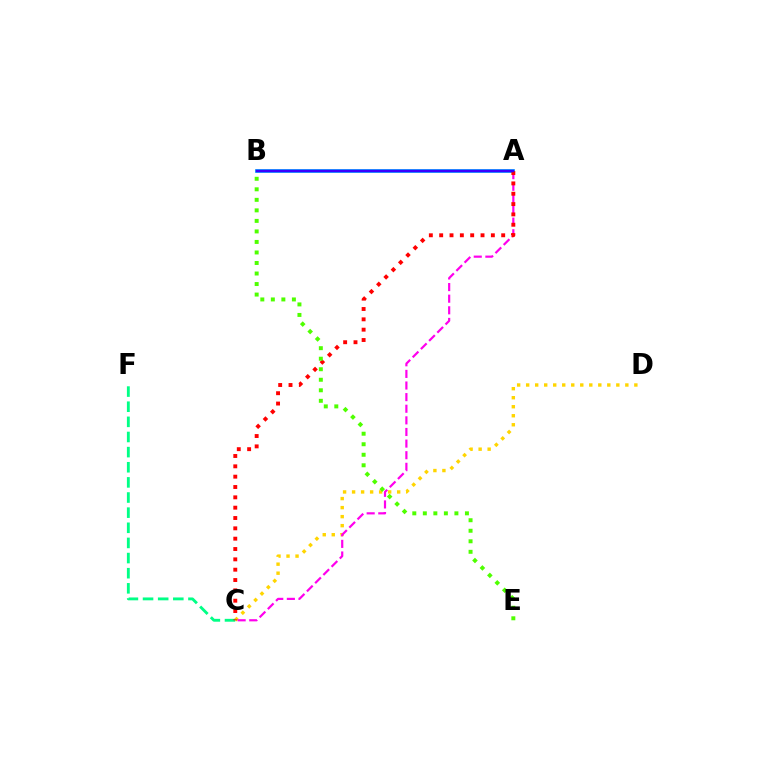{('C', 'D'): [{'color': '#ffd500', 'line_style': 'dotted', 'thickness': 2.45}], ('A', 'C'): [{'color': '#ff00ed', 'line_style': 'dashed', 'thickness': 1.58}, {'color': '#ff0000', 'line_style': 'dotted', 'thickness': 2.81}], ('C', 'F'): [{'color': '#00ff86', 'line_style': 'dashed', 'thickness': 2.06}], ('A', 'B'): [{'color': '#009eff', 'line_style': 'solid', 'thickness': 2.66}, {'color': '#3700ff', 'line_style': 'solid', 'thickness': 1.77}], ('B', 'E'): [{'color': '#4fff00', 'line_style': 'dotted', 'thickness': 2.86}]}